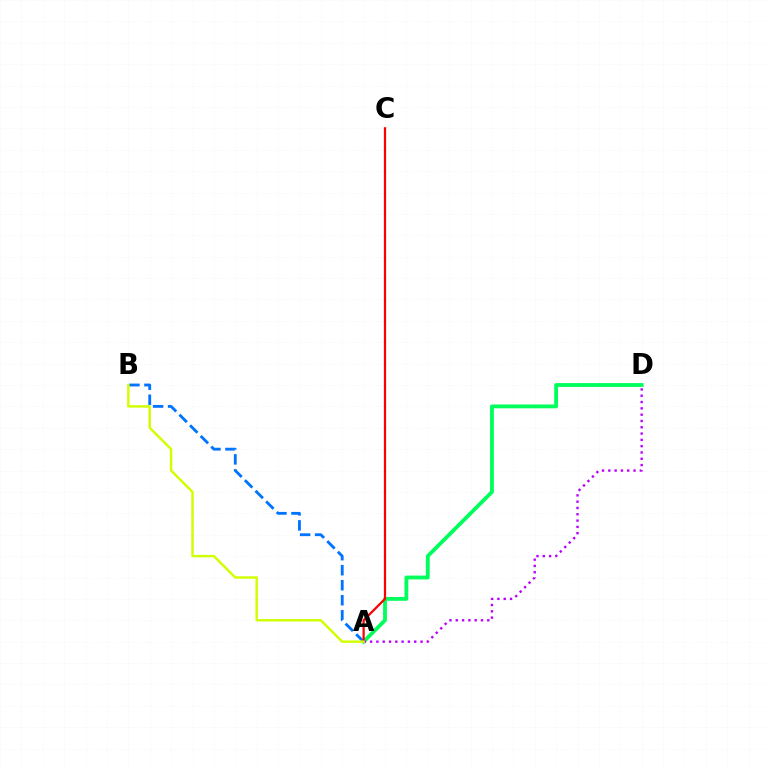{('A', 'B'): [{'color': '#0074ff', 'line_style': 'dashed', 'thickness': 2.04}, {'color': '#d1ff00', 'line_style': 'solid', 'thickness': 1.76}], ('A', 'D'): [{'color': '#00ff5c', 'line_style': 'solid', 'thickness': 2.76}, {'color': '#b900ff', 'line_style': 'dotted', 'thickness': 1.71}], ('A', 'C'): [{'color': '#ff0000', 'line_style': 'solid', 'thickness': 1.62}]}